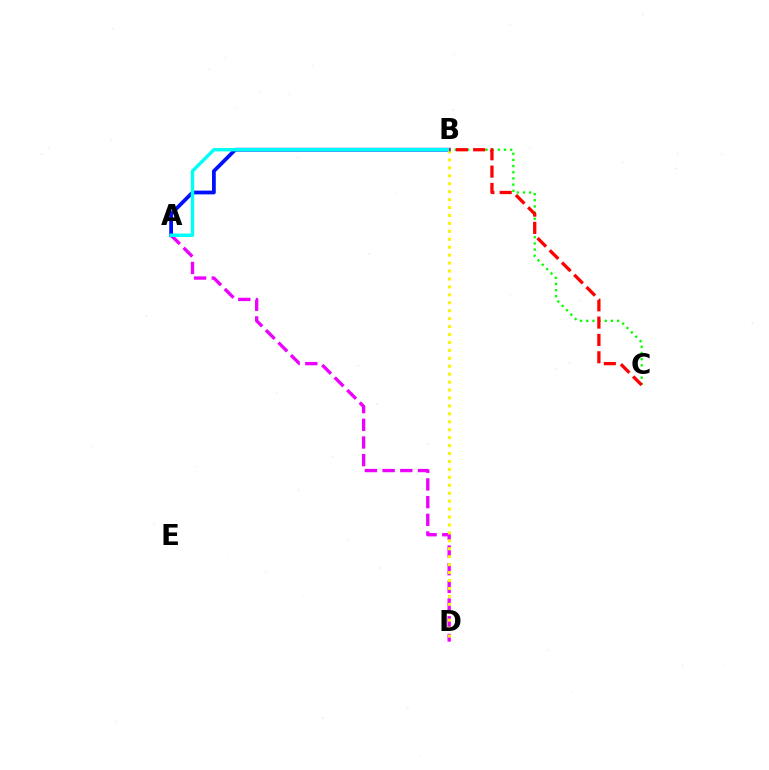{('A', 'D'): [{'color': '#ee00ff', 'line_style': 'dashed', 'thickness': 2.4}], ('B', 'C'): [{'color': '#08ff00', 'line_style': 'dotted', 'thickness': 1.68}, {'color': '#ff0000', 'line_style': 'dashed', 'thickness': 2.35}], ('A', 'B'): [{'color': '#0010ff', 'line_style': 'solid', 'thickness': 2.71}, {'color': '#00fff6', 'line_style': 'solid', 'thickness': 2.44}], ('B', 'D'): [{'color': '#fcf500', 'line_style': 'dotted', 'thickness': 2.16}]}